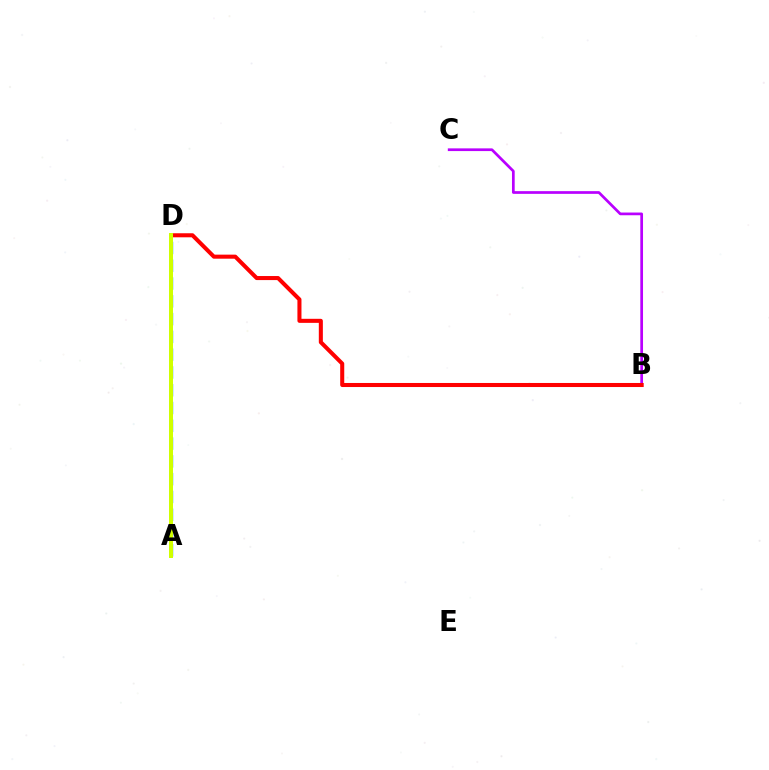{('B', 'C'): [{'color': '#b900ff', 'line_style': 'solid', 'thickness': 1.95}], ('B', 'D'): [{'color': '#ff0000', 'line_style': 'solid', 'thickness': 2.92}], ('A', 'D'): [{'color': '#0074ff', 'line_style': 'dashed', 'thickness': 2.42}, {'color': '#00ff5c', 'line_style': 'solid', 'thickness': 2.53}, {'color': '#d1ff00', 'line_style': 'solid', 'thickness': 2.86}]}